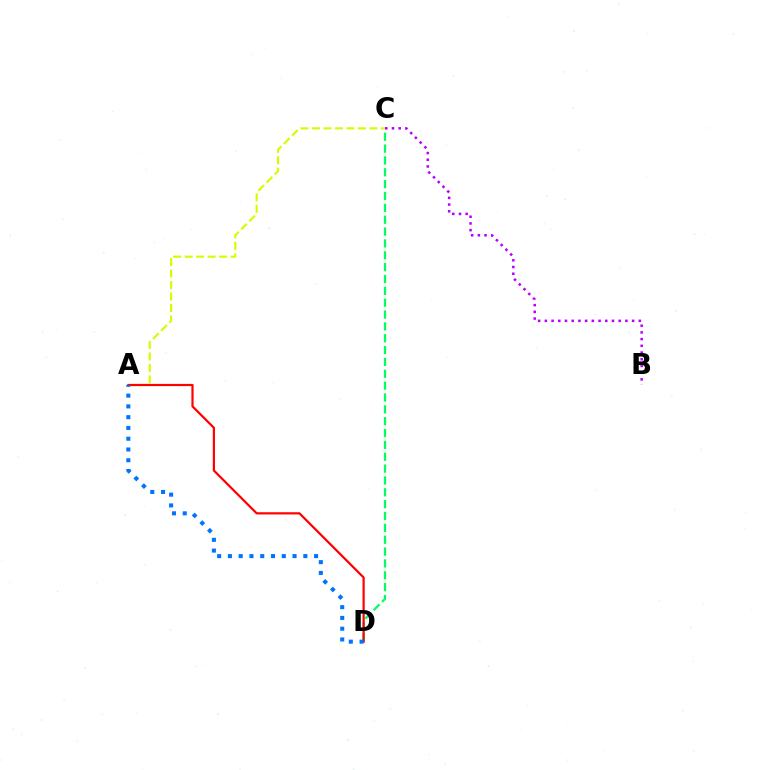{('C', 'D'): [{'color': '#00ff5c', 'line_style': 'dashed', 'thickness': 1.61}], ('B', 'C'): [{'color': '#b900ff', 'line_style': 'dotted', 'thickness': 1.82}], ('A', 'C'): [{'color': '#d1ff00', 'line_style': 'dashed', 'thickness': 1.56}], ('A', 'D'): [{'color': '#ff0000', 'line_style': 'solid', 'thickness': 1.59}, {'color': '#0074ff', 'line_style': 'dotted', 'thickness': 2.93}]}